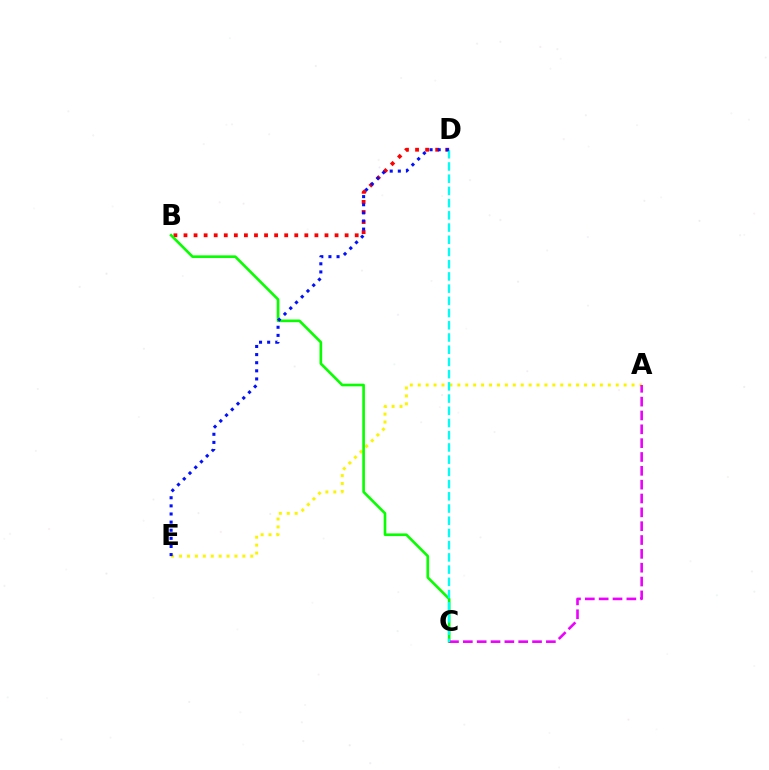{('B', 'D'): [{'color': '#ff0000', 'line_style': 'dotted', 'thickness': 2.74}], ('A', 'E'): [{'color': '#fcf500', 'line_style': 'dotted', 'thickness': 2.15}], ('B', 'C'): [{'color': '#08ff00', 'line_style': 'solid', 'thickness': 1.9}], ('A', 'C'): [{'color': '#ee00ff', 'line_style': 'dashed', 'thickness': 1.88}], ('C', 'D'): [{'color': '#00fff6', 'line_style': 'dashed', 'thickness': 1.66}], ('D', 'E'): [{'color': '#0010ff', 'line_style': 'dotted', 'thickness': 2.21}]}